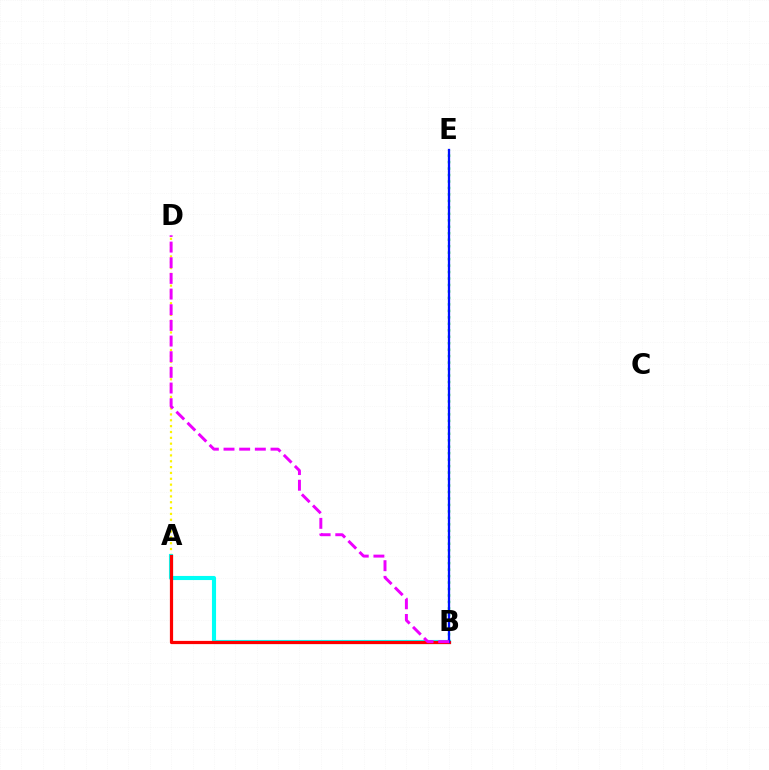{('A', 'D'): [{'color': '#fcf500', 'line_style': 'dotted', 'thickness': 1.59}], ('B', 'E'): [{'color': '#08ff00', 'line_style': 'dotted', 'thickness': 1.76}, {'color': '#0010ff', 'line_style': 'solid', 'thickness': 1.65}], ('A', 'B'): [{'color': '#00fff6', 'line_style': 'solid', 'thickness': 2.96}, {'color': '#ff0000', 'line_style': 'solid', 'thickness': 2.31}], ('B', 'D'): [{'color': '#ee00ff', 'line_style': 'dashed', 'thickness': 2.13}]}